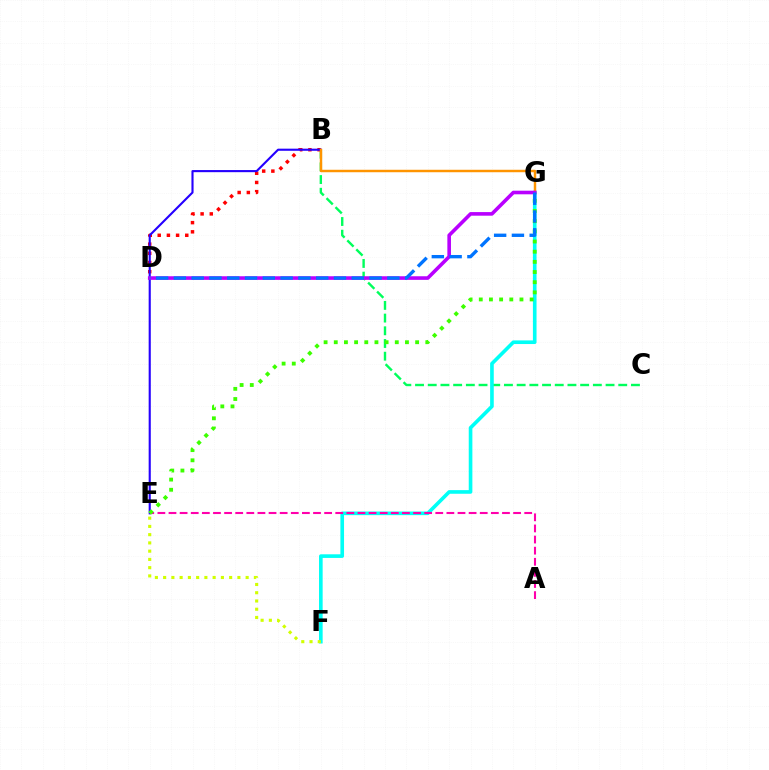{('B', 'C'): [{'color': '#00ff5c', 'line_style': 'dashed', 'thickness': 1.73}], ('B', 'D'): [{'color': '#ff0000', 'line_style': 'dotted', 'thickness': 2.49}], ('F', 'G'): [{'color': '#00fff6', 'line_style': 'solid', 'thickness': 2.62}], ('E', 'F'): [{'color': '#d1ff00', 'line_style': 'dotted', 'thickness': 2.24}], ('B', 'E'): [{'color': '#2500ff', 'line_style': 'solid', 'thickness': 1.53}], ('A', 'E'): [{'color': '#ff00ac', 'line_style': 'dashed', 'thickness': 1.51}], ('B', 'G'): [{'color': '#ff9400', 'line_style': 'solid', 'thickness': 1.77}], ('E', 'G'): [{'color': '#3dff00', 'line_style': 'dotted', 'thickness': 2.76}], ('D', 'G'): [{'color': '#b900ff', 'line_style': 'solid', 'thickness': 2.6}, {'color': '#0074ff', 'line_style': 'dashed', 'thickness': 2.42}]}